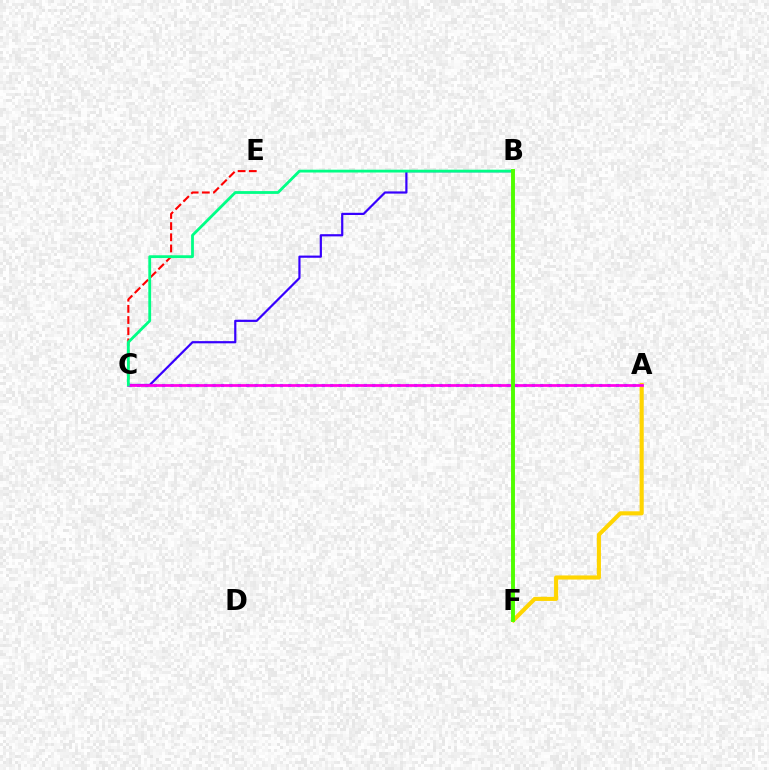{('A', 'C'): [{'color': '#009eff', 'line_style': 'dotted', 'thickness': 2.28}, {'color': '#ff00ed', 'line_style': 'solid', 'thickness': 1.97}], ('B', 'C'): [{'color': '#3700ff', 'line_style': 'solid', 'thickness': 1.58}, {'color': '#00ff86', 'line_style': 'solid', 'thickness': 2.02}], ('A', 'F'): [{'color': '#ffd500', 'line_style': 'solid', 'thickness': 2.95}], ('C', 'E'): [{'color': '#ff0000', 'line_style': 'dashed', 'thickness': 1.52}], ('B', 'F'): [{'color': '#4fff00', 'line_style': 'solid', 'thickness': 2.81}]}